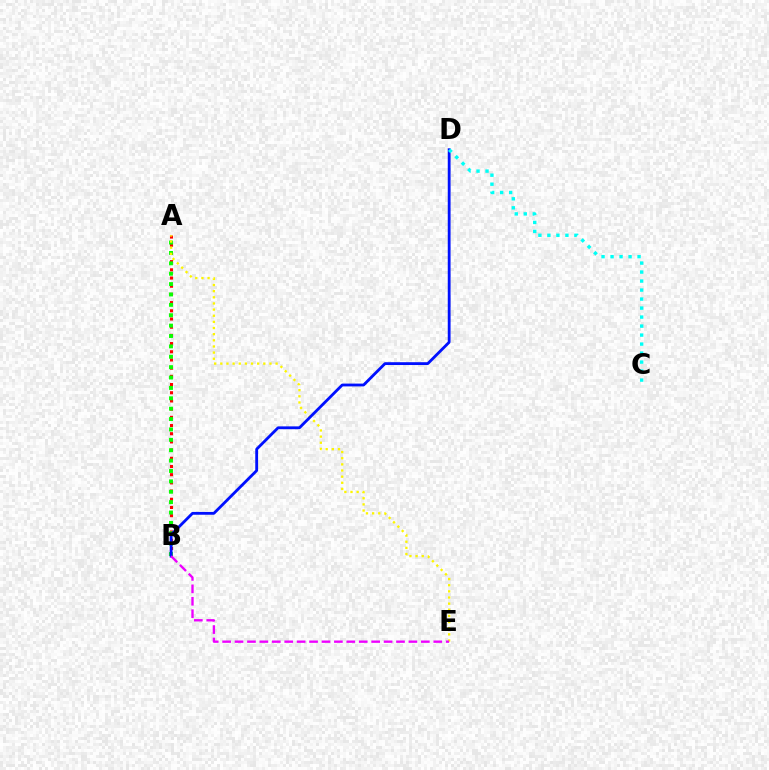{('A', 'B'): [{'color': '#ff0000', 'line_style': 'dotted', 'thickness': 2.23}, {'color': '#08ff00', 'line_style': 'dotted', 'thickness': 2.82}], ('A', 'E'): [{'color': '#fcf500', 'line_style': 'dotted', 'thickness': 1.67}], ('B', 'D'): [{'color': '#0010ff', 'line_style': 'solid', 'thickness': 2.03}], ('C', 'D'): [{'color': '#00fff6', 'line_style': 'dotted', 'thickness': 2.45}], ('B', 'E'): [{'color': '#ee00ff', 'line_style': 'dashed', 'thickness': 1.69}]}